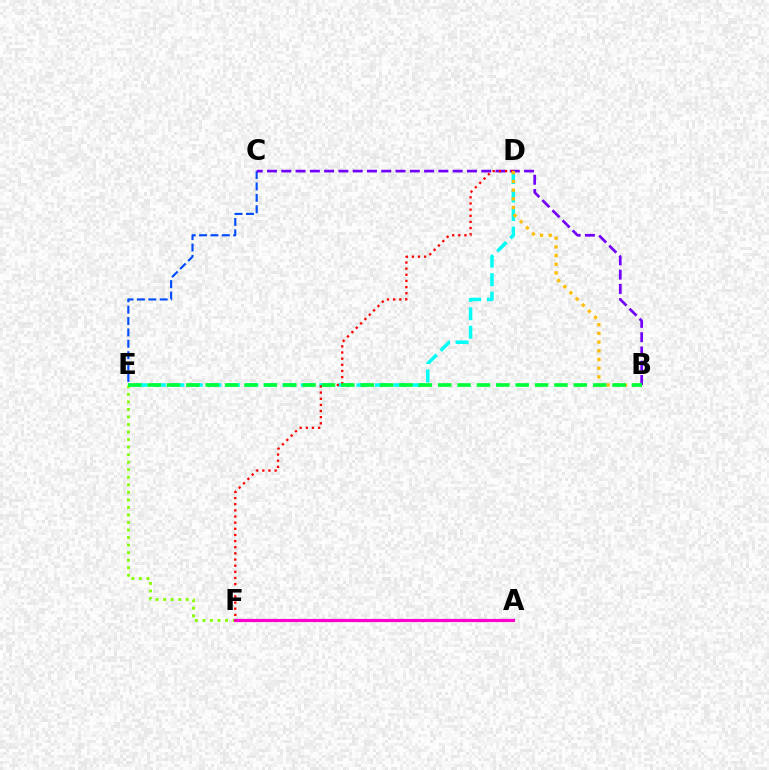{('E', 'F'): [{'color': '#84ff00', 'line_style': 'dotted', 'thickness': 2.05}], ('D', 'E'): [{'color': '#00fff6', 'line_style': 'dashed', 'thickness': 2.51}], ('C', 'E'): [{'color': '#004bff', 'line_style': 'dashed', 'thickness': 1.55}], ('A', 'F'): [{'color': '#ff00cf', 'line_style': 'solid', 'thickness': 2.3}], ('B', 'C'): [{'color': '#7200ff', 'line_style': 'dashed', 'thickness': 1.94}], ('D', 'F'): [{'color': '#ff0000', 'line_style': 'dotted', 'thickness': 1.67}], ('B', 'D'): [{'color': '#ffbd00', 'line_style': 'dotted', 'thickness': 2.36}], ('B', 'E'): [{'color': '#00ff39', 'line_style': 'dashed', 'thickness': 2.63}]}